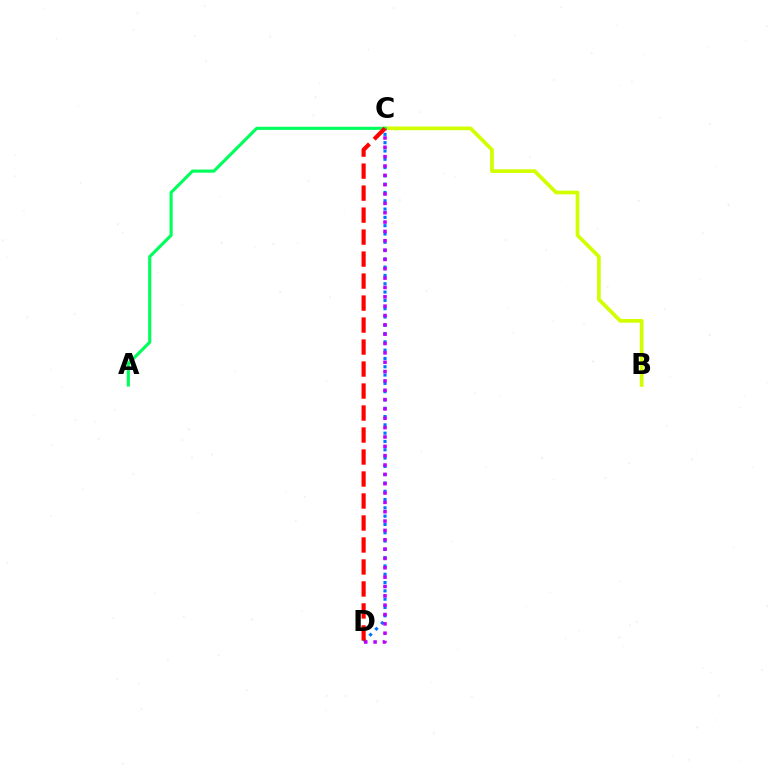{('B', 'C'): [{'color': '#d1ff00', 'line_style': 'solid', 'thickness': 2.67}], ('C', 'D'): [{'color': '#0074ff', 'line_style': 'dotted', 'thickness': 2.26}, {'color': '#b900ff', 'line_style': 'dotted', 'thickness': 2.54}, {'color': '#ff0000', 'line_style': 'dashed', 'thickness': 2.99}], ('A', 'C'): [{'color': '#00ff5c', 'line_style': 'solid', 'thickness': 2.24}]}